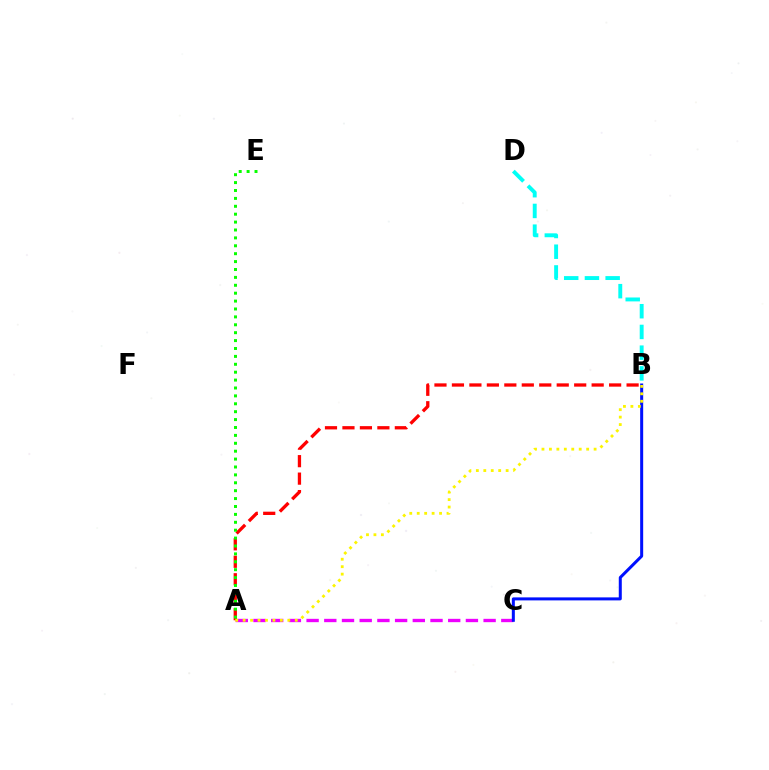{('A', 'C'): [{'color': '#ee00ff', 'line_style': 'dashed', 'thickness': 2.4}], ('A', 'B'): [{'color': '#ff0000', 'line_style': 'dashed', 'thickness': 2.37}, {'color': '#fcf500', 'line_style': 'dotted', 'thickness': 2.02}], ('B', 'C'): [{'color': '#0010ff', 'line_style': 'solid', 'thickness': 2.17}], ('A', 'E'): [{'color': '#08ff00', 'line_style': 'dotted', 'thickness': 2.15}], ('B', 'D'): [{'color': '#00fff6', 'line_style': 'dashed', 'thickness': 2.82}]}